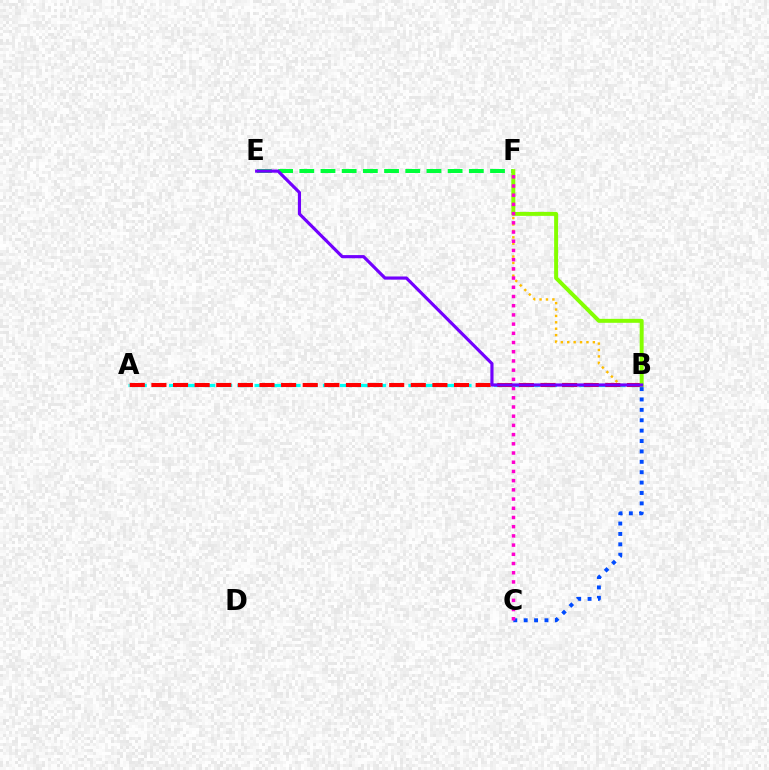{('A', 'B'): [{'color': '#00fff6', 'line_style': 'dashed', 'thickness': 2.32}, {'color': '#ff0000', 'line_style': 'dashed', 'thickness': 2.94}], ('B', 'F'): [{'color': '#ffbd00', 'line_style': 'dotted', 'thickness': 1.74}, {'color': '#84ff00', 'line_style': 'solid', 'thickness': 2.85}], ('E', 'F'): [{'color': '#00ff39', 'line_style': 'dashed', 'thickness': 2.88}], ('B', 'C'): [{'color': '#004bff', 'line_style': 'dotted', 'thickness': 2.82}], ('B', 'E'): [{'color': '#7200ff', 'line_style': 'solid', 'thickness': 2.27}], ('C', 'F'): [{'color': '#ff00cf', 'line_style': 'dotted', 'thickness': 2.5}]}